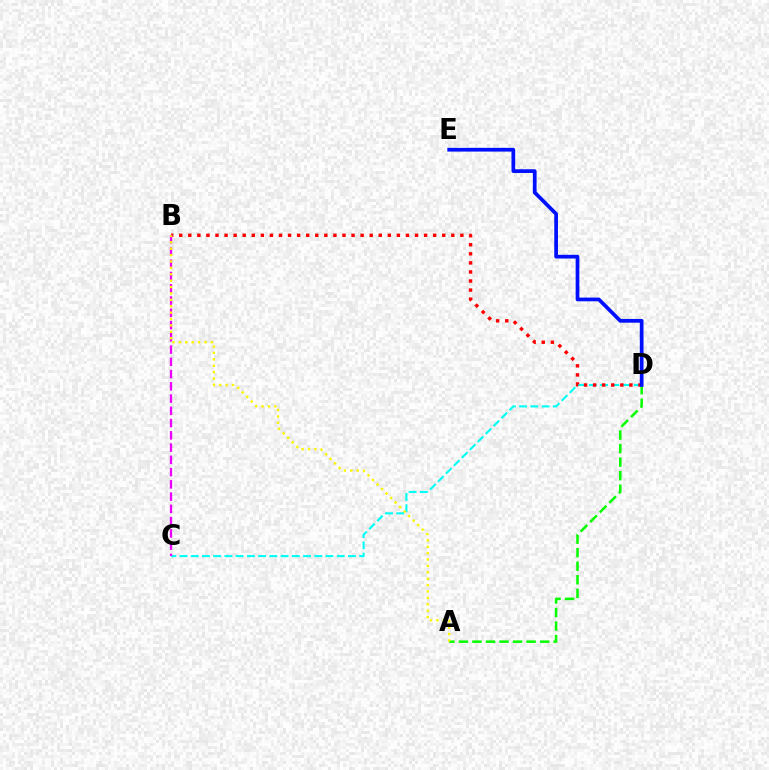{('C', 'D'): [{'color': '#00fff6', 'line_style': 'dashed', 'thickness': 1.53}], ('B', 'D'): [{'color': '#ff0000', 'line_style': 'dotted', 'thickness': 2.46}], ('B', 'C'): [{'color': '#ee00ff', 'line_style': 'dashed', 'thickness': 1.66}], ('A', 'D'): [{'color': '#08ff00', 'line_style': 'dashed', 'thickness': 1.84}], ('D', 'E'): [{'color': '#0010ff', 'line_style': 'solid', 'thickness': 2.68}], ('A', 'B'): [{'color': '#fcf500', 'line_style': 'dotted', 'thickness': 1.74}]}